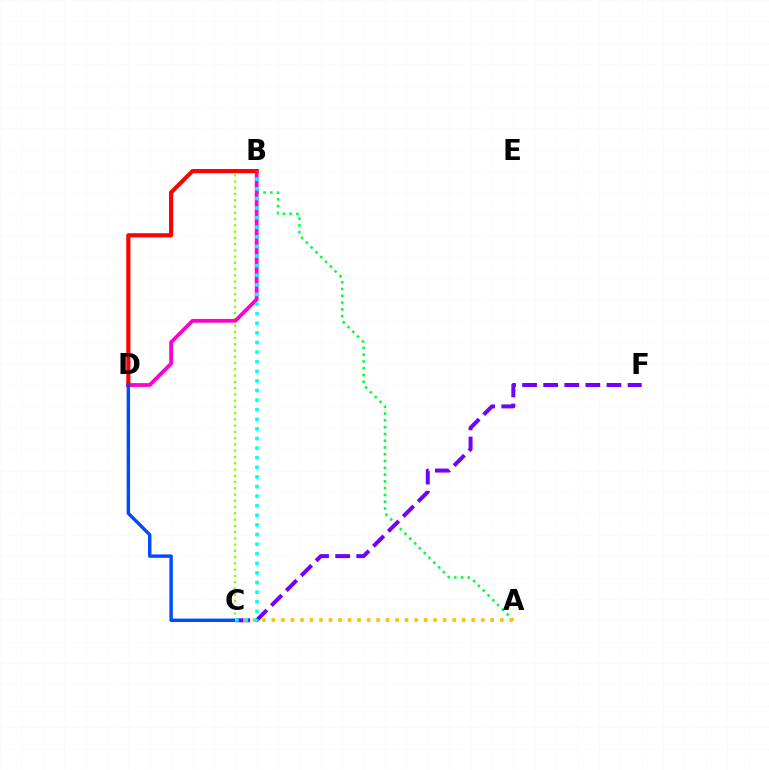{('B', 'C'): [{'color': '#84ff00', 'line_style': 'dotted', 'thickness': 1.7}, {'color': '#00fff6', 'line_style': 'dotted', 'thickness': 2.61}], ('A', 'B'): [{'color': '#00ff39', 'line_style': 'dotted', 'thickness': 1.84}], ('C', 'F'): [{'color': '#7200ff', 'line_style': 'dashed', 'thickness': 2.87}], ('A', 'C'): [{'color': '#ffbd00', 'line_style': 'dotted', 'thickness': 2.58}], ('B', 'D'): [{'color': '#ff00cf', 'line_style': 'solid', 'thickness': 2.73}, {'color': '#ff0000', 'line_style': 'solid', 'thickness': 2.99}], ('C', 'D'): [{'color': '#004bff', 'line_style': 'solid', 'thickness': 2.46}]}